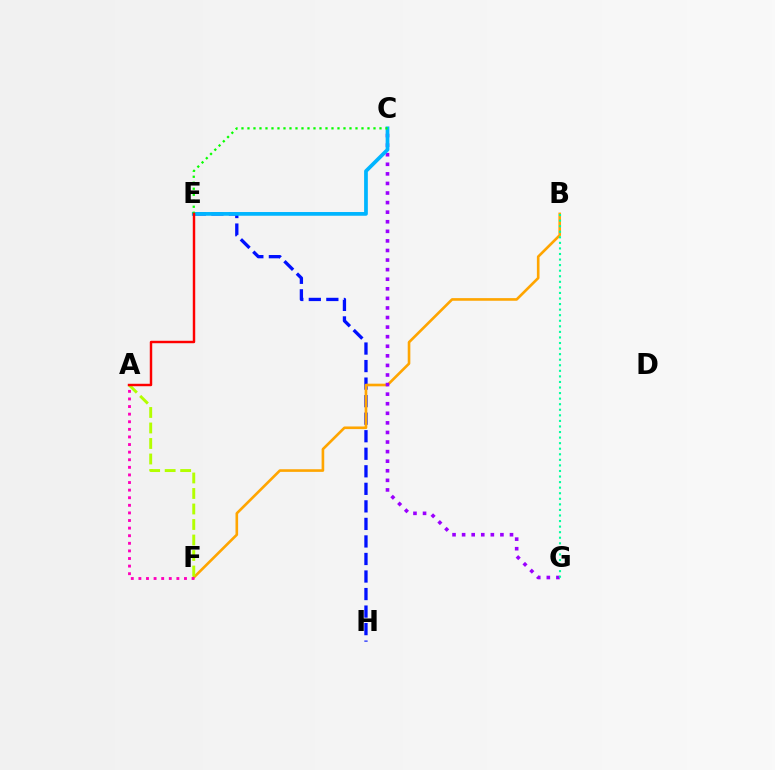{('E', 'H'): [{'color': '#0010ff', 'line_style': 'dashed', 'thickness': 2.38}], ('B', 'F'): [{'color': '#ffa500', 'line_style': 'solid', 'thickness': 1.89}], ('C', 'G'): [{'color': '#9b00ff', 'line_style': 'dotted', 'thickness': 2.6}], ('C', 'E'): [{'color': '#00b5ff', 'line_style': 'solid', 'thickness': 2.69}, {'color': '#08ff00', 'line_style': 'dotted', 'thickness': 1.63}], ('A', 'F'): [{'color': '#b3ff00', 'line_style': 'dashed', 'thickness': 2.11}, {'color': '#ff00bd', 'line_style': 'dotted', 'thickness': 2.06}], ('B', 'G'): [{'color': '#00ff9d', 'line_style': 'dotted', 'thickness': 1.51}], ('A', 'E'): [{'color': '#ff0000', 'line_style': 'solid', 'thickness': 1.76}]}